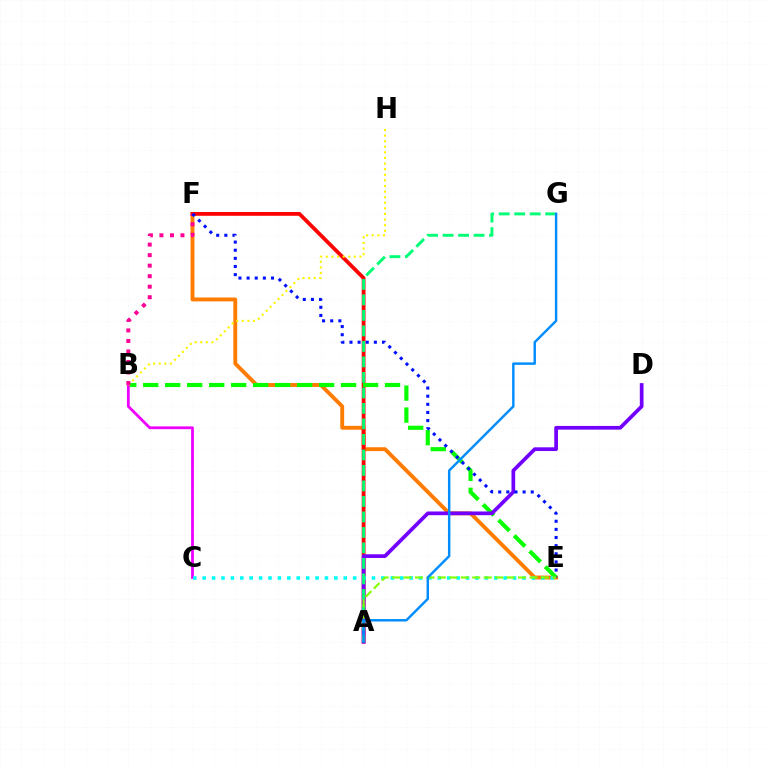{('E', 'F'): [{'color': '#ff7c00', 'line_style': 'solid', 'thickness': 2.79}, {'color': '#0010ff', 'line_style': 'dotted', 'thickness': 2.21}], ('A', 'F'): [{'color': '#ff0000', 'line_style': 'solid', 'thickness': 2.71}], ('B', 'E'): [{'color': '#08ff00', 'line_style': 'dashed', 'thickness': 2.99}], ('B', 'C'): [{'color': '#ee00ff', 'line_style': 'solid', 'thickness': 2.0}], ('A', 'D'): [{'color': '#7200ff', 'line_style': 'solid', 'thickness': 2.68}], ('C', 'E'): [{'color': '#00fff6', 'line_style': 'dotted', 'thickness': 2.56}], ('A', 'G'): [{'color': '#00ff74', 'line_style': 'dashed', 'thickness': 2.11}, {'color': '#008cff', 'line_style': 'solid', 'thickness': 1.75}], ('B', 'H'): [{'color': '#fcf500', 'line_style': 'dotted', 'thickness': 1.52}], ('B', 'F'): [{'color': '#ff0094', 'line_style': 'dotted', 'thickness': 2.86}], ('A', 'E'): [{'color': '#84ff00', 'line_style': 'dashed', 'thickness': 1.56}]}